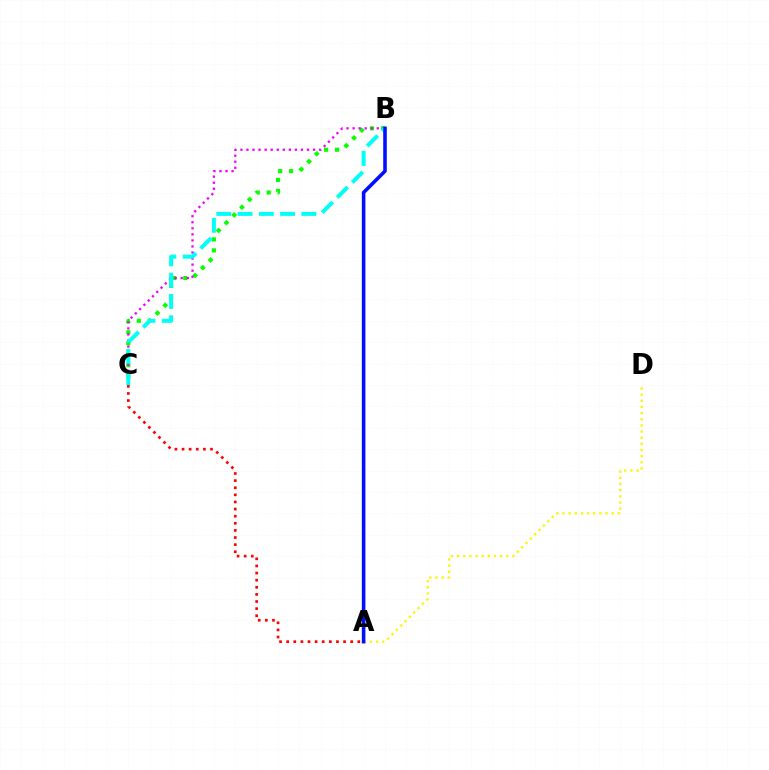{('B', 'C'): [{'color': '#08ff00', 'line_style': 'dotted', 'thickness': 2.98}, {'color': '#ee00ff', 'line_style': 'dotted', 'thickness': 1.64}, {'color': '#00fff6', 'line_style': 'dashed', 'thickness': 2.89}], ('A', 'D'): [{'color': '#fcf500', 'line_style': 'dotted', 'thickness': 1.67}], ('A', 'B'): [{'color': '#0010ff', 'line_style': 'solid', 'thickness': 2.57}], ('A', 'C'): [{'color': '#ff0000', 'line_style': 'dotted', 'thickness': 1.93}]}